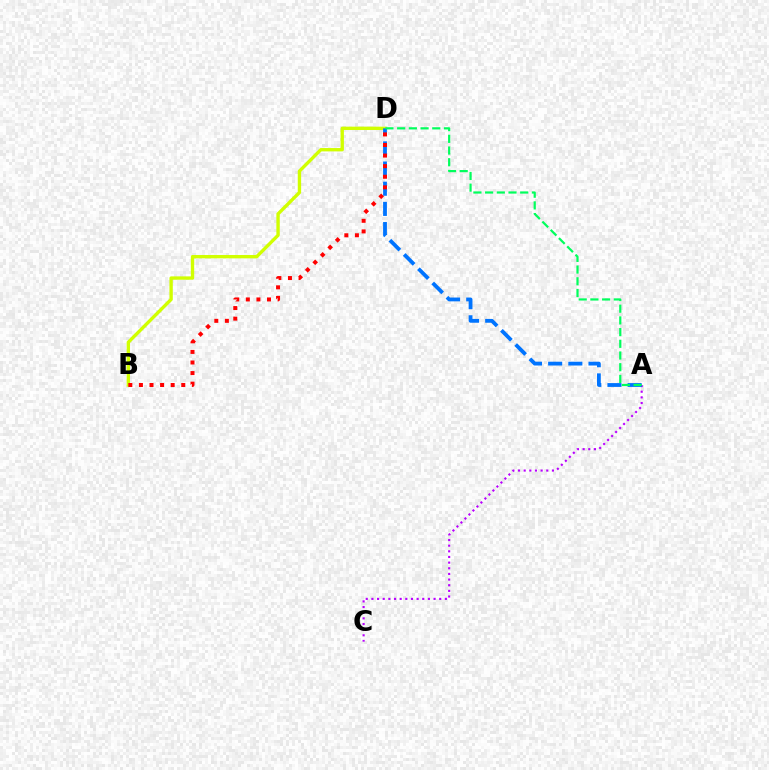{('B', 'D'): [{'color': '#d1ff00', 'line_style': 'solid', 'thickness': 2.42}, {'color': '#ff0000', 'line_style': 'dotted', 'thickness': 2.88}], ('A', 'C'): [{'color': '#b900ff', 'line_style': 'dotted', 'thickness': 1.54}], ('A', 'D'): [{'color': '#0074ff', 'line_style': 'dashed', 'thickness': 2.74}, {'color': '#00ff5c', 'line_style': 'dashed', 'thickness': 1.59}]}